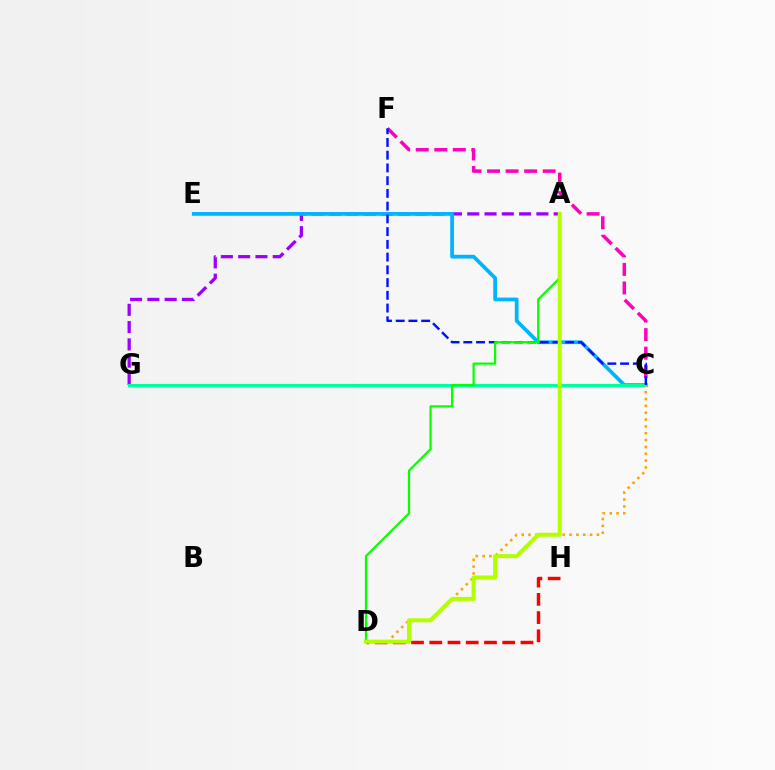{('C', 'F'): [{'color': '#ff00bd', 'line_style': 'dashed', 'thickness': 2.52}, {'color': '#0010ff', 'line_style': 'dashed', 'thickness': 1.73}], ('A', 'G'): [{'color': '#9b00ff', 'line_style': 'dashed', 'thickness': 2.35}], ('C', 'E'): [{'color': '#00b5ff', 'line_style': 'solid', 'thickness': 2.7}], ('C', 'G'): [{'color': '#00ff9d', 'line_style': 'solid', 'thickness': 2.3}], ('C', 'D'): [{'color': '#ffa500', 'line_style': 'dotted', 'thickness': 1.86}], ('D', 'H'): [{'color': '#ff0000', 'line_style': 'dashed', 'thickness': 2.48}], ('A', 'D'): [{'color': '#08ff00', 'line_style': 'solid', 'thickness': 1.59}, {'color': '#b3ff00', 'line_style': 'solid', 'thickness': 2.9}]}